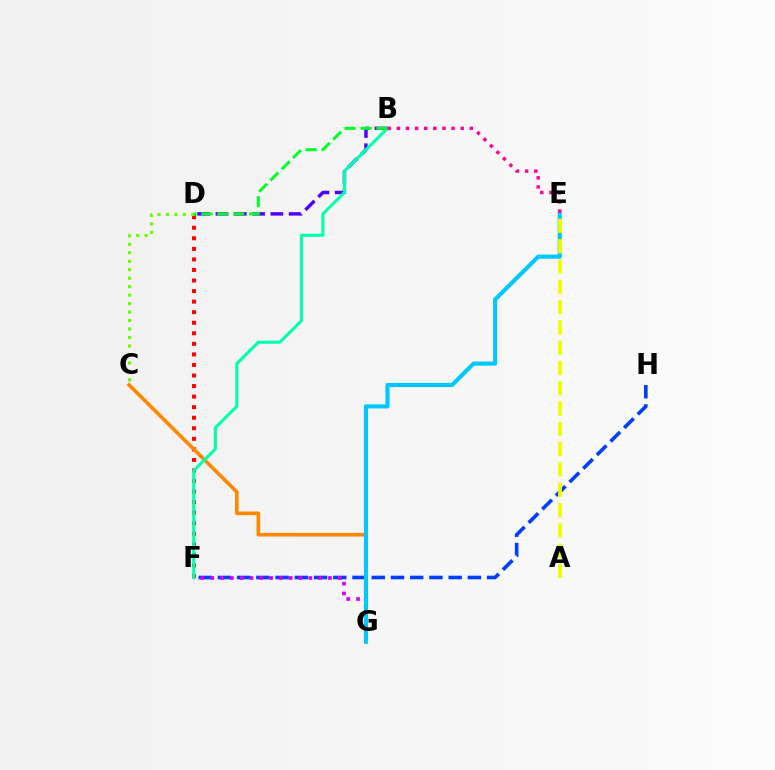{('F', 'H'): [{'color': '#003fff', 'line_style': 'dashed', 'thickness': 2.61}], ('F', 'G'): [{'color': '#d600ff', 'line_style': 'dotted', 'thickness': 2.67}], ('D', 'F'): [{'color': '#ff0000', 'line_style': 'dotted', 'thickness': 2.87}], ('B', 'D'): [{'color': '#4f00ff', 'line_style': 'dashed', 'thickness': 2.49}, {'color': '#00ff27', 'line_style': 'dashed', 'thickness': 2.16}], ('C', 'G'): [{'color': '#ff8800', 'line_style': 'solid', 'thickness': 2.62}], ('E', 'G'): [{'color': '#00c7ff', 'line_style': 'solid', 'thickness': 2.96}], ('C', 'D'): [{'color': '#66ff00', 'line_style': 'dotted', 'thickness': 2.3}], ('A', 'E'): [{'color': '#eeff00', 'line_style': 'dashed', 'thickness': 2.76}], ('B', 'F'): [{'color': '#00ffaf', 'line_style': 'solid', 'thickness': 2.22}], ('B', 'E'): [{'color': '#ff00a0', 'line_style': 'dotted', 'thickness': 2.48}]}